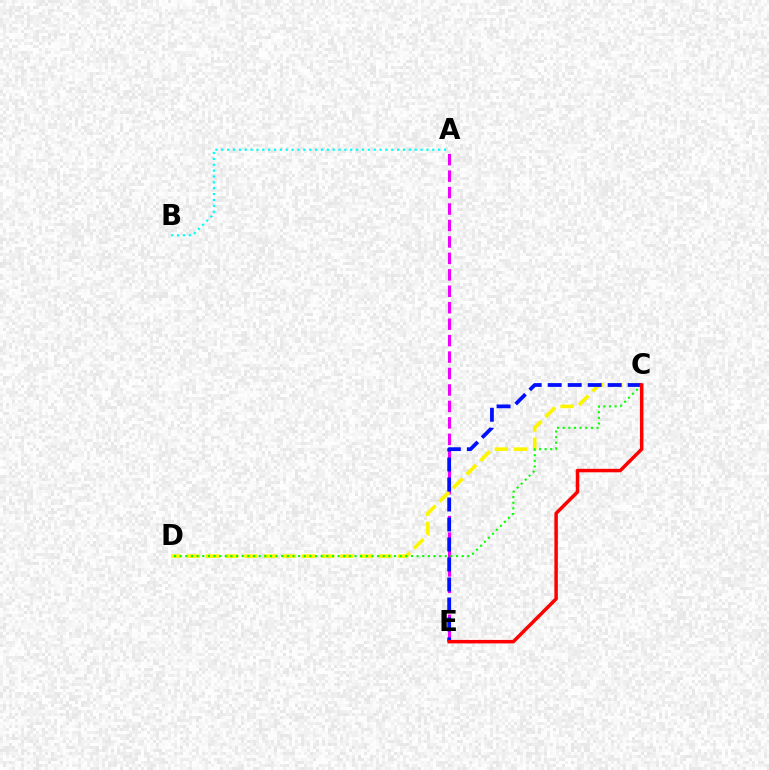{('A', 'E'): [{'color': '#ee00ff', 'line_style': 'dashed', 'thickness': 2.23}], ('C', 'D'): [{'color': '#fcf500', 'line_style': 'dashed', 'thickness': 2.61}, {'color': '#08ff00', 'line_style': 'dotted', 'thickness': 1.53}], ('C', 'E'): [{'color': '#0010ff', 'line_style': 'dashed', 'thickness': 2.72}, {'color': '#ff0000', 'line_style': 'solid', 'thickness': 2.5}], ('A', 'B'): [{'color': '#00fff6', 'line_style': 'dotted', 'thickness': 1.59}]}